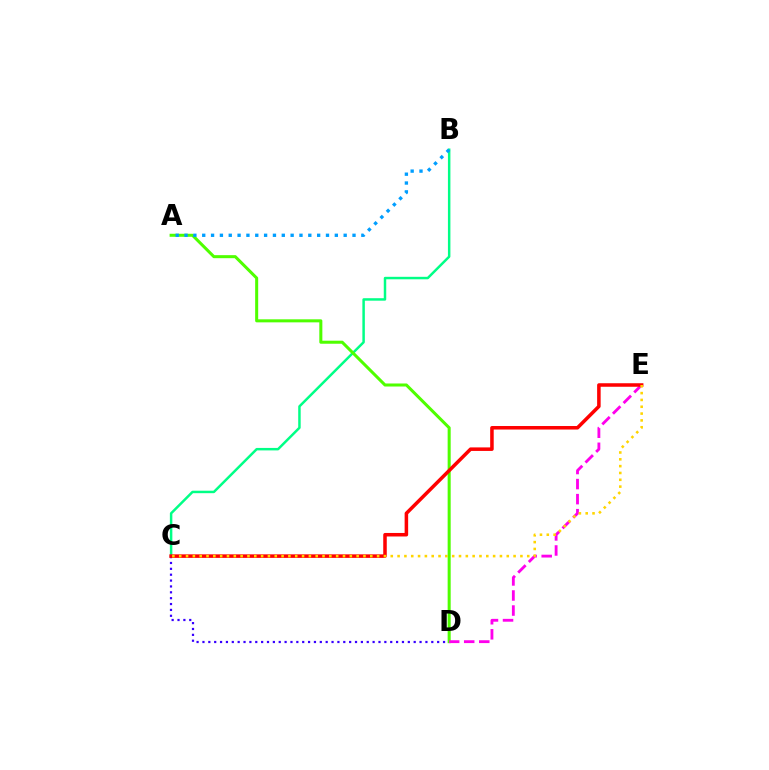{('B', 'C'): [{'color': '#00ff86', 'line_style': 'solid', 'thickness': 1.78}], ('C', 'D'): [{'color': '#3700ff', 'line_style': 'dotted', 'thickness': 1.59}], ('A', 'D'): [{'color': '#4fff00', 'line_style': 'solid', 'thickness': 2.19}], ('D', 'E'): [{'color': '#ff00ed', 'line_style': 'dashed', 'thickness': 2.04}], ('A', 'B'): [{'color': '#009eff', 'line_style': 'dotted', 'thickness': 2.4}], ('C', 'E'): [{'color': '#ff0000', 'line_style': 'solid', 'thickness': 2.54}, {'color': '#ffd500', 'line_style': 'dotted', 'thickness': 1.85}]}